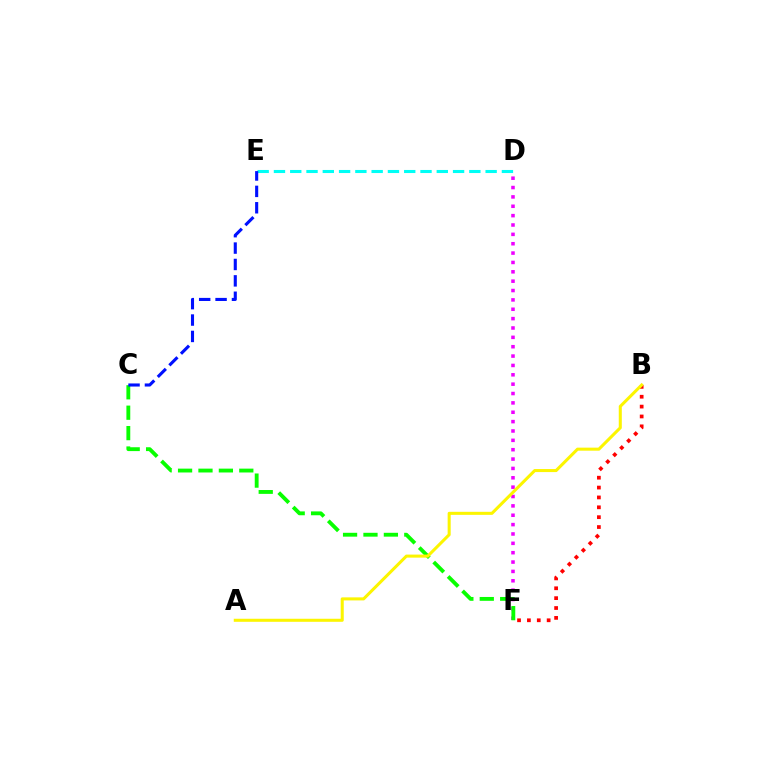{('D', 'F'): [{'color': '#ee00ff', 'line_style': 'dotted', 'thickness': 2.54}], ('D', 'E'): [{'color': '#00fff6', 'line_style': 'dashed', 'thickness': 2.21}], ('C', 'F'): [{'color': '#08ff00', 'line_style': 'dashed', 'thickness': 2.77}], ('C', 'E'): [{'color': '#0010ff', 'line_style': 'dashed', 'thickness': 2.23}], ('B', 'F'): [{'color': '#ff0000', 'line_style': 'dotted', 'thickness': 2.68}], ('A', 'B'): [{'color': '#fcf500', 'line_style': 'solid', 'thickness': 2.19}]}